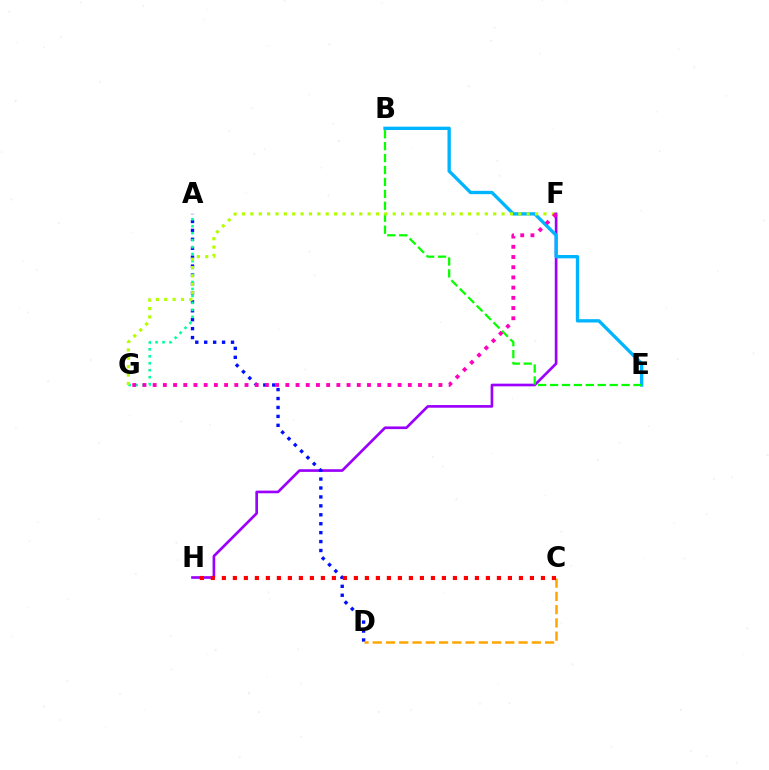{('F', 'H'): [{'color': '#9b00ff', 'line_style': 'solid', 'thickness': 1.92}], ('A', 'D'): [{'color': '#0010ff', 'line_style': 'dotted', 'thickness': 2.43}], ('A', 'G'): [{'color': '#00ff9d', 'line_style': 'dotted', 'thickness': 1.89}], ('B', 'E'): [{'color': '#00b5ff', 'line_style': 'solid', 'thickness': 2.4}, {'color': '#08ff00', 'line_style': 'dashed', 'thickness': 1.62}], ('F', 'G'): [{'color': '#b3ff00', 'line_style': 'dotted', 'thickness': 2.28}, {'color': '#ff00bd', 'line_style': 'dotted', 'thickness': 2.77}], ('C', 'D'): [{'color': '#ffa500', 'line_style': 'dashed', 'thickness': 1.8}], ('C', 'H'): [{'color': '#ff0000', 'line_style': 'dotted', 'thickness': 2.99}]}